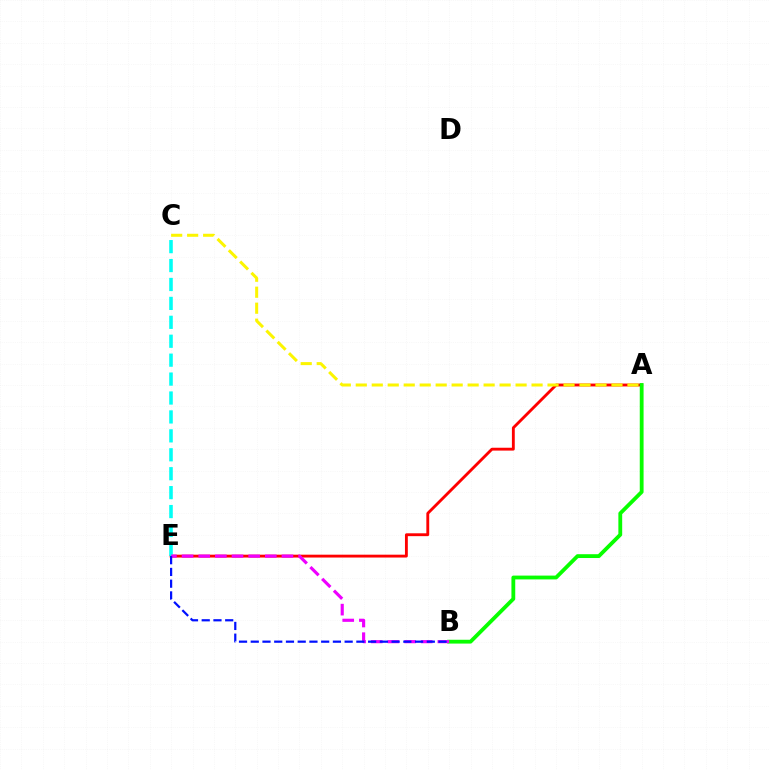{('A', 'E'): [{'color': '#ff0000', 'line_style': 'solid', 'thickness': 2.06}], ('A', 'C'): [{'color': '#fcf500', 'line_style': 'dashed', 'thickness': 2.17}], ('C', 'E'): [{'color': '#00fff6', 'line_style': 'dashed', 'thickness': 2.57}], ('A', 'B'): [{'color': '#08ff00', 'line_style': 'solid', 'thickness': 2.75}], ('B', 'E'): [{'color': '#ee00ff', 'line_style': 'dashed', 'thickness': 2.26}, {'color': '#0010ff', 'line_style': 'dashed', 'thickness': 1.59}]}